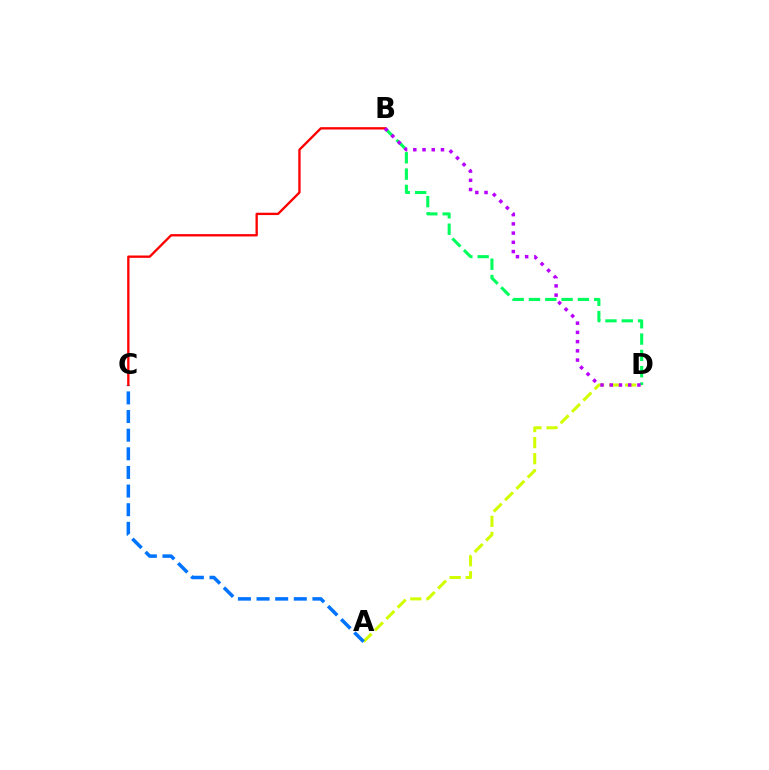{('A', 'D'): [{'color': '#d1ff00', 'line_style': 'dashed', 'thickness': 2.18}], ('B', 'D'): [{'color': '#00ff5c', 'line_style': 'dashed', 'thickness': 2.22}, {'color': '#b900ff', 'line_style': 'dotted', 'thickness': 2.51}], ('A', 'C'): [{'color': '#0074ff', 'line_style': 'dashed', 'thickness': 2.53}], ('B', 'C'): [{'color': '#ff0000', 'line_style': 'solid', 'thickness': 1.68}]}